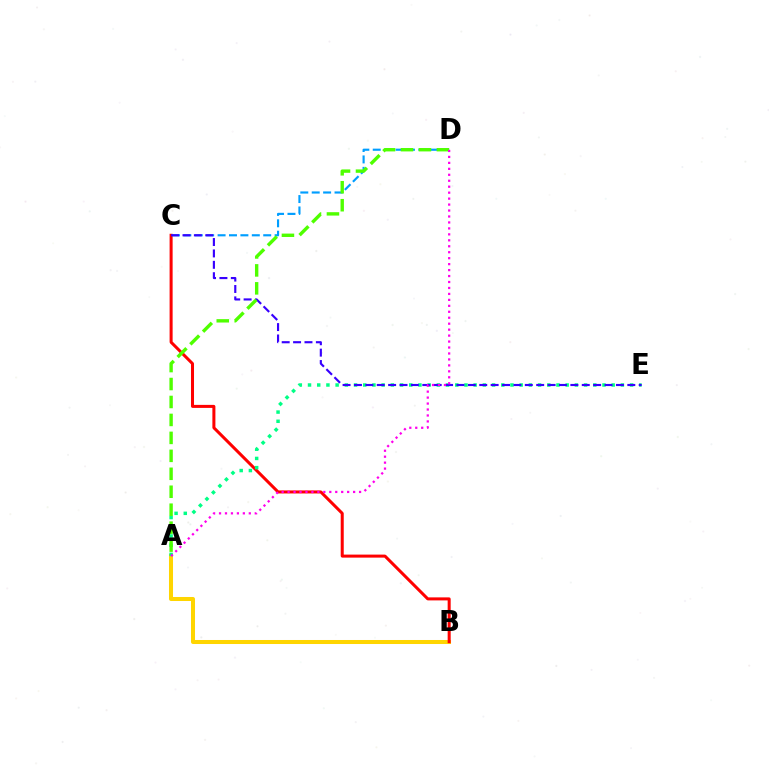{('A', 'B'): [{'color': '#ffd500', 'line_style': 'solid', 'thickness': 2.9}], ('B', 'C'): [{'color': '#ff0000', 'line_style': 'solid', 'thickness': 2.18}], ('C', 'D'): [{'color': '#009eff', 'line_style': 'dashed', 'thickness': 1.55}], ('A', 'E'): [{'color': '#00ff86', 'line_style': 'dotted', 'thickness': 2.5}], ('C', 'E'): [{'color': '#3700ff', 'line_style': 'dashed', 'thickness': 1.55}], ('A', 'D'): [{'color': '#4fff00', 'line_style': 'dashed', 'thickness': 2.44}, {'color': '#ff00ed', 'line_style': 'dotted', 'thickness': 1.62}]}